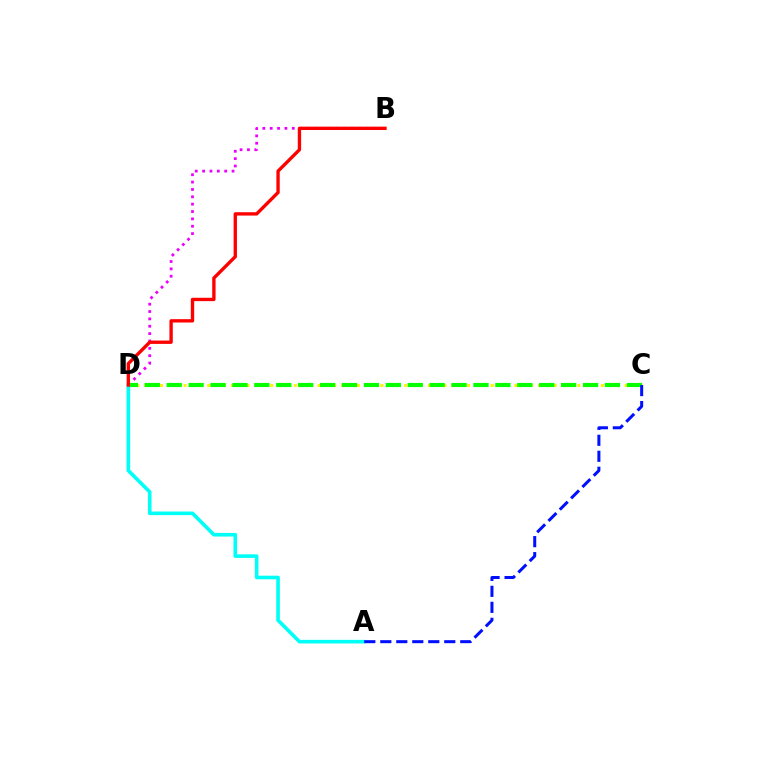{('C', 'D'): [{'color': '#fcf500', 'line_style': 'dotted', 'thickness': 2.14}, {'color': '#08ff00', 'line_style': 'dashed', 'thickness': 2.98}], ('B', 'D'): [{'color': '#ee00ff', 'line_style': 'dotted', 'thickness': 2.0}, {'color': '#ff0000', 'line_style': 'solid', 'thickness': 2.41}], ('A', 'D'): [{'color': '#00fff6', 'line_style': 'solid', 'thickness': 2.6}], ('A', 'C'): [{'color': '#0010ff', 'line_style': 'dashed', 'thickness': 2.17}]}